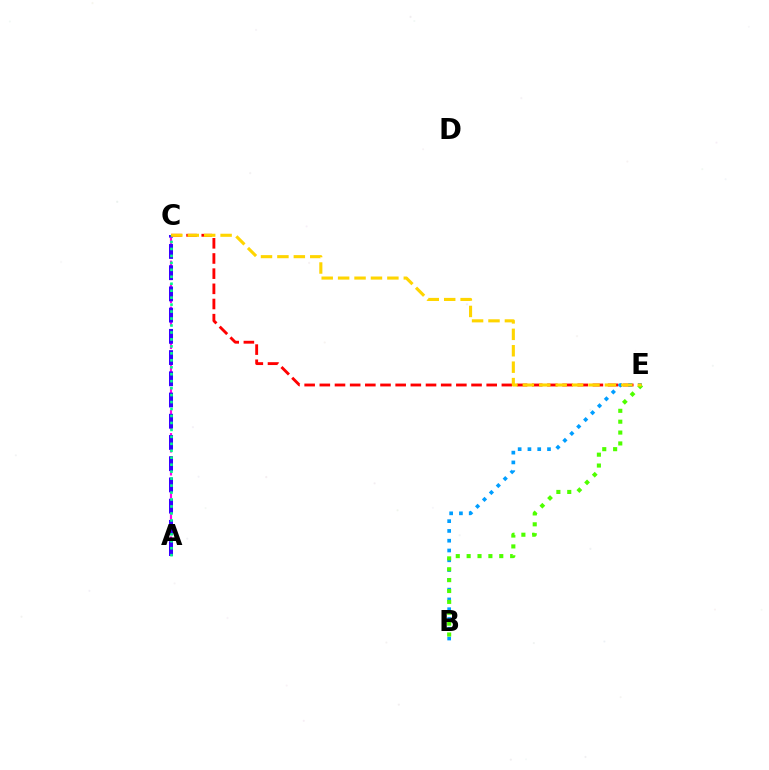{('A', 'C'): [{'color': '#ff00ed', 'line_style': 'dashed', 'thickness': 1.56}, {'color': '#3700ff', 'line_style': 'dashed', 'thickness': 2.88}, {'color': '#00ff86', 'line_style': 'dotted', 'thickness': 1.89}], ('C', 'E'): [{'color': '#ff0000', 'line_style': 'dashed', 'thickness': 2.06}, {'color': '#ffd500', 'line_style': 'dashed', 'thickness': 2.23}], ('B', 'E'): [{'color': '#009eff', 'line_style': 'dotted', 'thickness': 2.66}, {'color': '#4fff00', 'line_style': 'dotted', 'thickness': 2.95}]}